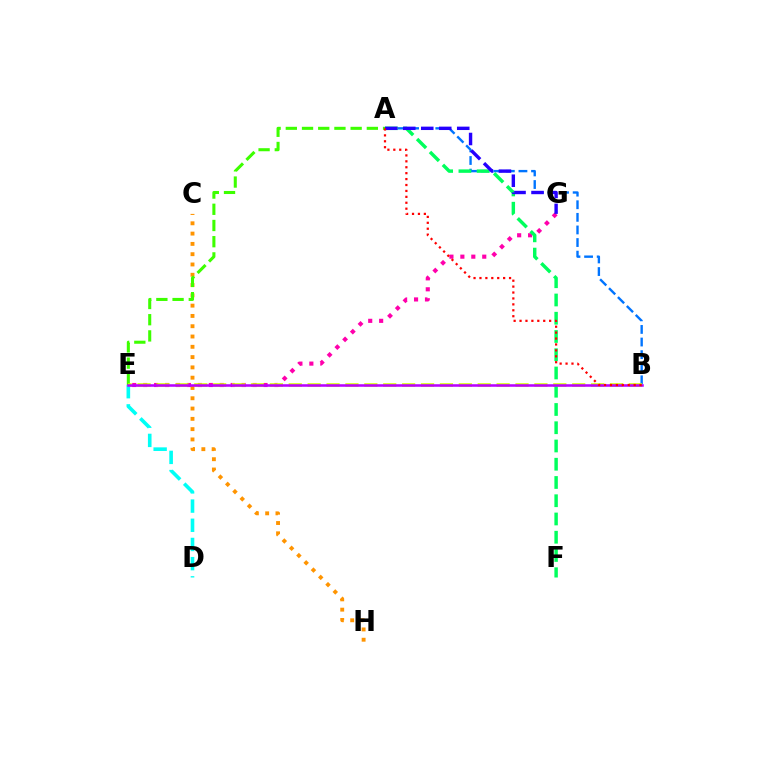{('C', 'H'): [{'color': '#ff9400', 'line_style': 'dotted', 'thickness': 2.8}], ('A', 'B'): [{'color': '#0074ff', 'line_style': 'dashed', 'thickness': 1.71}, {'color': '#ff0000', 'line_style': 'dotted', 'thickness': 1.61}], ('A', 'E'): [{'color': '#3dff00', 'line_style': 'dashed', 'thickness': 2.2}], ('E', 'G'): [{'color': '#ff00ac', 'line_style': 'dotted', 'thickness': 2.97}], ('B', 'E'): [{'color': '#d1ff00', 'line_style': 'dashed', 'thickness': 2.57}, {'color': '#b900ff', 'line_style': 'solid', 'thickness': 1.83}], ('A', 'F'): [{'color': '#00ff5c', 'line_style': 'dashed', 'thickness': 2.48}], ('A', 'G'): [{'color': '#2500ff', 'line_style': 'dashed', 'thickness': 2.44}], ('D', 'E'): [{'color': '#00fff6', 'line_style': 'dashed', 'thickness': 2.61}]}